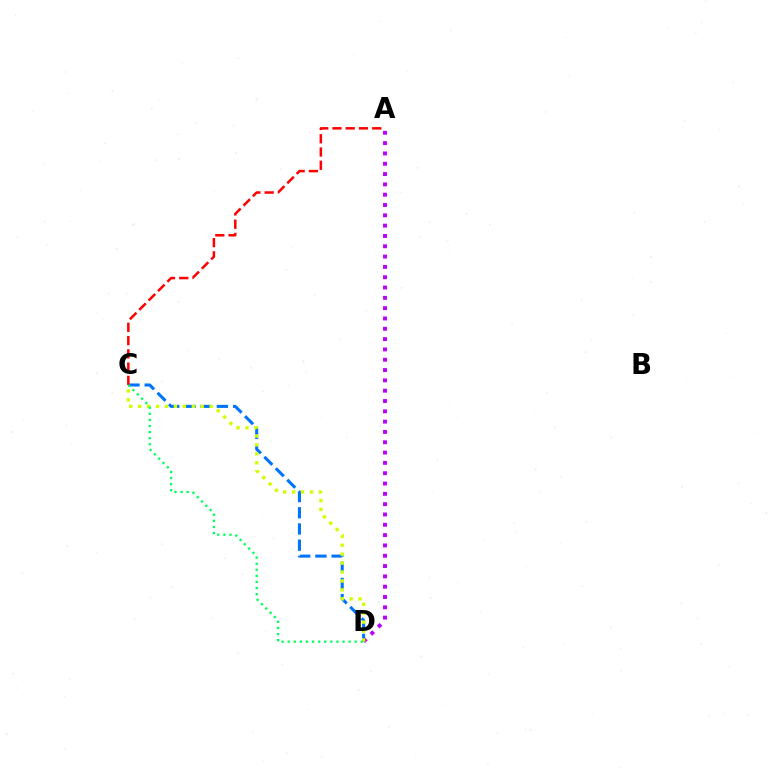{('C', 'D'): [{'color': '#0074ff', 'line_style': 'dashed', 'thickness': 2.2}, {'color': '#d1ff00', 'line_style': 'dotted', 'thickness': 2.43}, {'color': '#00ff5c', 'line_style': 'dotted', 'thickness': 1.65}], ('A', 'D'): [{'color': '#b900ff', 'line_style': 'dotted', 'thickness': 2.8}], ('A', 'C'): [{'color': '#ff0000', 'line_style': 'dashed', 'thickness': 1.8}]}